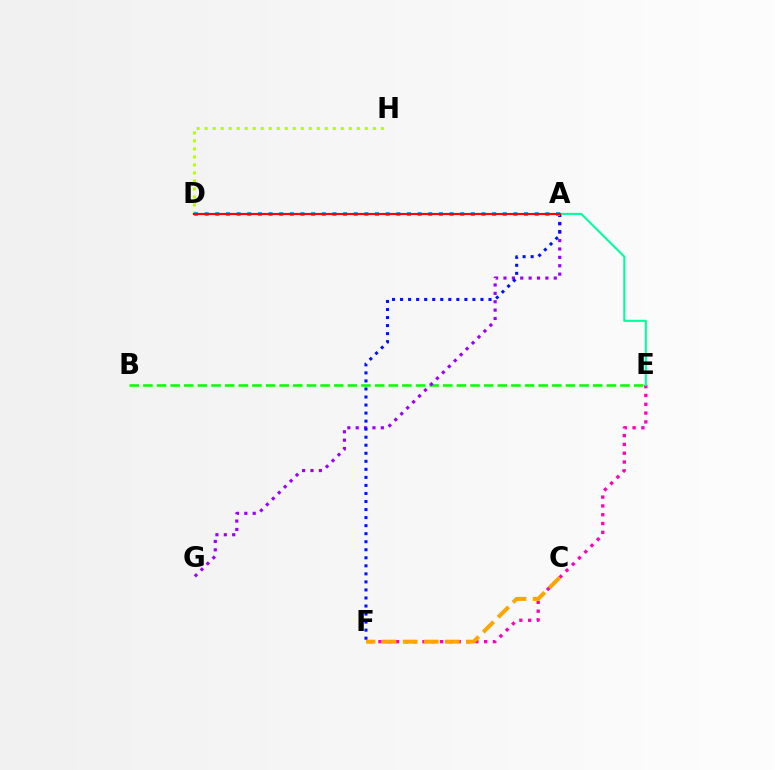{('D', 'H'): [{'color': '#b3ff00', 'line_style': 'dotted', 'thickness': 2.18}], ('E', 'F'): [{'color': '#ff00bd', 'line_style': 'dotted', 'thickness': 2.39}], ('B', 'E'): [{'color': '#08ff00', 'line_style': 'dashed', 'thickness': 1.85}], ('C', 'F'): [{'color': '#ffa500', 'line_style': 'dashed', 'thickness': 2.86}], ('A', 'G'): [{'color': '#9b00ff', 'line_style': 'dotted', 'thickness': 2.28}], ('A', 'F'): [{'color': '#0010ff', 'line_style': 'dotted', 'thickness': 2.18}], ('A', 'E'): [{'color': '#00ff9d', 'line_style': 'solid', 'thickness': 1.5}], ('A', 'D'): [{'color': '#00b5ff', 'line_style': 'dotted', 'thickness': 2.89}, {'color': '#ff0000', 'line_style': 'solid', 'thickness': 1.54}]}